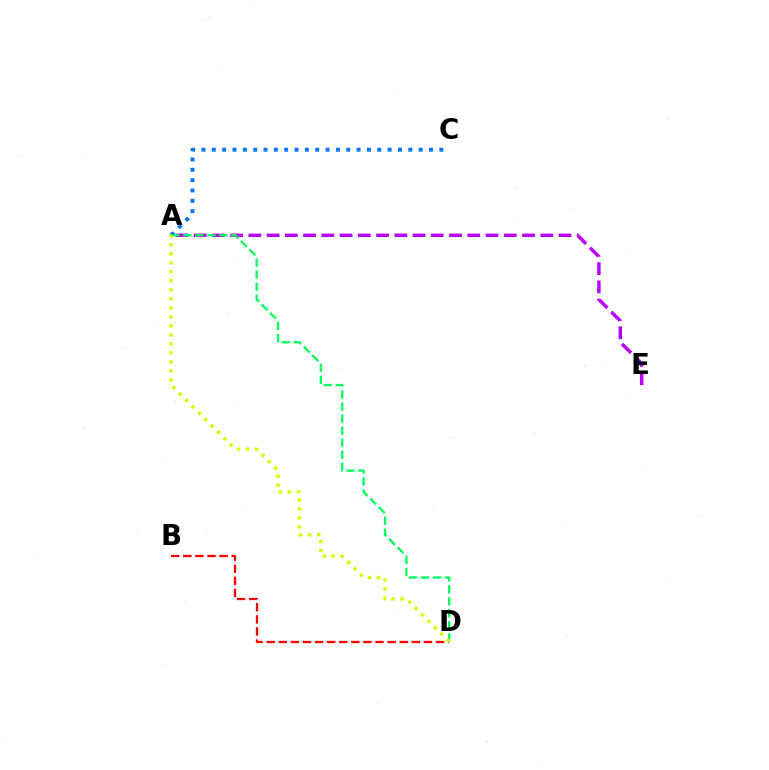{('B', 'D'): [{'color': '#ff0000', 'line_style': 'dashed', 'thickness': 1.64}], ('A', 'E'): [{'color': '#b900ff', 'line_style': 'dashed', 'thickness': 2.48}], ('A', 'C'): [{'color': '#0074ff', 'line_style': 'dotted', 'thickness': 2.81}], ('A', 'D'): [{'color': '#00ff5c', 'line_style': 'dashed', 'thickness': 1.63}, {'color': '#d1ff00', 'line_style': 'dotted', 'thickness': 2.45}]}